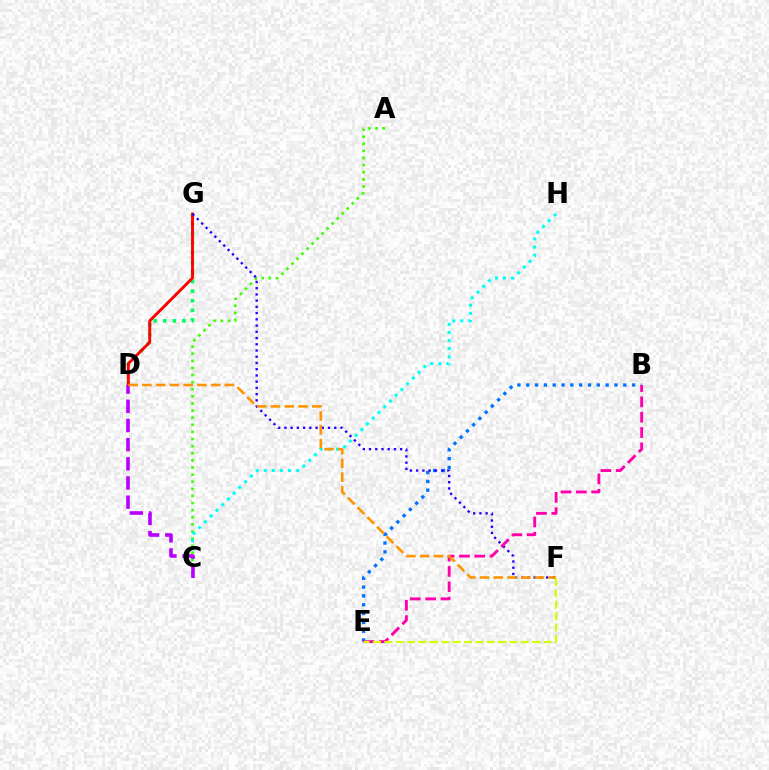{('D', 'G'): [{'color': '#00ff5c', 'line_style': 'dotted', 'thickness': 2.6}, {'color': '#ff0000', 'line_style': 'solid', 'thickness': 2.08}], ('A', 'C'): [{'color': '#3dff00', 'line_style': 'dotted', 'thickness': 1.93}], ('C', 'H'): [{'color': '#00fff6', 'line_style': 'dotted', 'thickness': 2.2}], ('B', 'E'): [{'color': '#0074ff', 'line_style': 'dotted', 'thickness': 2.4}, {'color': '#ff00ac', 'line_style': 'dashed', 'thickness': 2.08}], ('C', 'D'): [{'color': '#b900ff', 'line_style': 'dashed', 'thickness': 2.6}], ('F', 'G'): [{'color': '#2500ff', 'line_style': 'dotted', 'thickness': 1.69}], ('D', 'F'): [{'color': '#ff9400', 'line_style': 'dashed', 'thickness': 1.87}], ('E', 'F'): [{'color': '#d1ff00', 'line_style': 'dashed', 'thickness': 1.55}]}